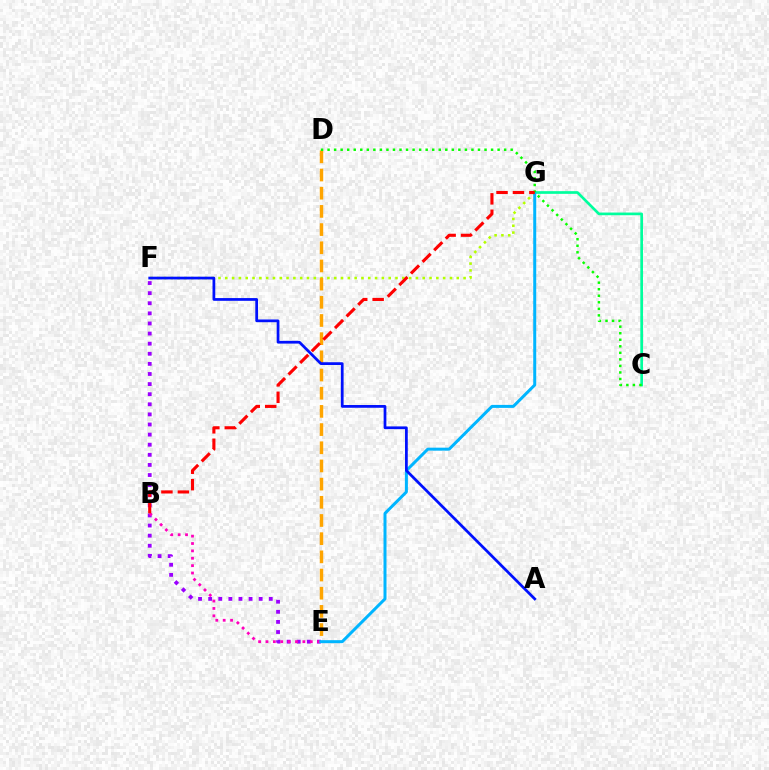{('C', 'G'): [{'color': '#00ff9d', 'line_style': 'solid', 'thickness': 1.93}], ('F', 'G'): [{'color': '#b3ff00', 'line_style': 'dotted', 'thickness': 1.85}], ('E', 'F'): [{'color': '#9b00ff', 'line_style': 'dotted', 'thickness': 2.75}], ('D', 'E'): [{'color': '#ffa500', 'line_style': 'dashed', 'thickness': 2.47}], ('B', 'E'): [{'color': '#ff00bd', 'line_style': 'dotted', 'thickness': 2.0}], ('E', 'G'): [{'color': '#00b5ff', 'line_style': 'solid', 'thickness': 2.16}], ('A', 'F'): [{'color': '#0010ff', 'line_style': 'solid', 'thickness': 1.98}], ('C', 'D'): [{'color': '#08ff00', 'line_style': 'dotted', 'thickness': 1.78}], ('B', 'G'): [{'color': '#ff0000', 'line_style': 'dashed', 'thickness': 2.23}]}